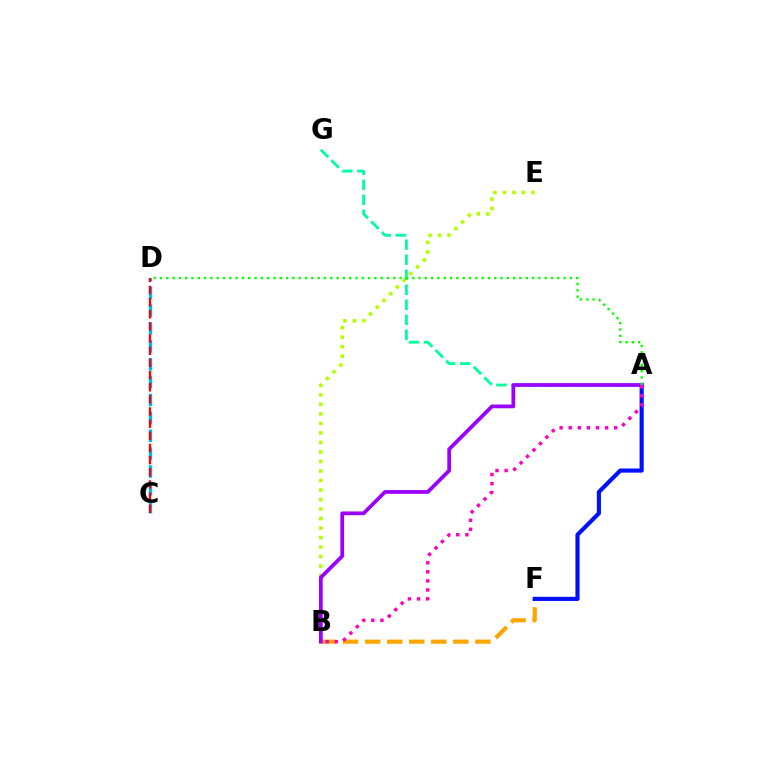{('B', 'F'): [{'color': '#ffa500', 'line_style': 'dashed', 'thickness': 3.0}], ('B', 'E'): [{'color': '#b3ff00', 'line_style': 'dotted', 'thickness': 2.58}], ('A', 'G'): [{'color': '#00ff9d', 'line_style': 'dashed', 'thickness': 2.04}], ('A', 'F'): [{'color': '#0010ff', 'line_style': 'solid', 'thickness': 2.98}], ('A', 'B'): [{'color': '#9b00ff', 'line_style': 'solid', 'thickness': 2.7}, {'color': '#ff00bd', 'line_style': 'dotted', 'thickness': 2.47}], ('A', 'D'): [{'color': '#08ff00', 'line_style': 'dotted', 'thickness': 1.71}], ('C', 'D'): [{'color': '#00b5ff', 'line_style': 'dashed', 'thickness': 2.43}, {'color': '#ff0000', 'line_style': 'dashed', 'thickness': 1.65}]}